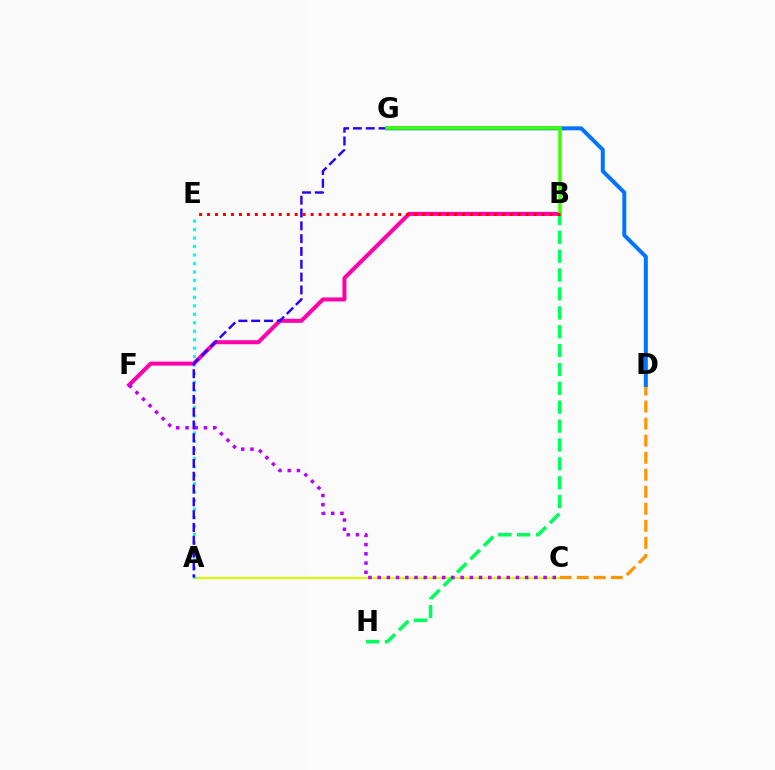{('A', 'C'): [{'color': '#d1ff00', 'line_style': 'solid', 'thickness': 1.55}], ('A', 'E'): [{'color': '#00fff6', 'line_style': 'dotted', 'thickness': 2.3}], ('B', 'F'): [{'color': '#ff00ac', 'line_style': 'solid', 'thickness': 2.9}], ('B', 'H'): [{'color': '#00ff5c', 'line_style': 'dashed', 'thickness': 2.57}], ('A', 'G'): [{'color': '#2500ff', 'line_style': 'dashed', 'thickness': 1.74}], ('C', 'D'): [{'color': '#ff9400', 'line_style': 'dashed', 'thickness': 2.31}], ('D', 'G'): [{'color': '#0074ff', 'line_style': 'solid', 'thickness': 2.85}], ('C', 'F'): [{'color': '#b900ff', 'line_style': 'dotted', 'thickness': 2.5}], ('B', 'G'): [{'color': '#3dff00', 'line_style': 'solid', 'thickness': 2.57}], ('B', 'E'): [{'color': '#ff0000', 'line_style': 'dotted', 'thickness': 2.16}]}